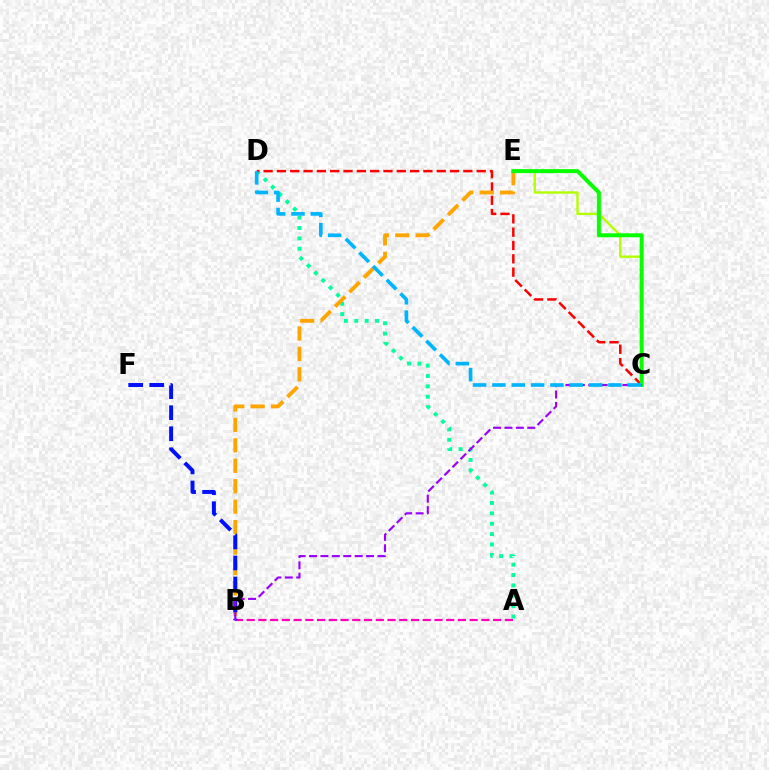{('A', 'D'): [{'color': '#00ff9d', 'line_style': 'dotted', 'thickness': 2.82}], ('C', 'D'): [{'color': '#ff0000', 'line_style': 'dashed', 'thickness': 1.81}, {'color': '#00b5ff', 'line_style': 'dashed', 'thickness': 2.63}], ('A', 'B'): [{'color': '#ff00bd', 'line_style': 'dashed', 'thickness': 1.59}], ('B', 'E'): [{'color': '#ffa500', 'line_style': 'dashed', 'thickness': 2.78}], ('C', 'E'): [{'color': '#b3ff00', 'line_style': 'solid', 'thickness': 1.72}, {'color': '#08ff00', 'line_style': 'solid', 'thickness': 2.87}], ('B', 'F'): [{'color': '#0010ff', 'line_style': 'dashed', 'thickness': 2.86}], ('B', 'C'): [{'color': '#9b00ff', 'line_style': 'dashed', 'thickness': 1.55}]}